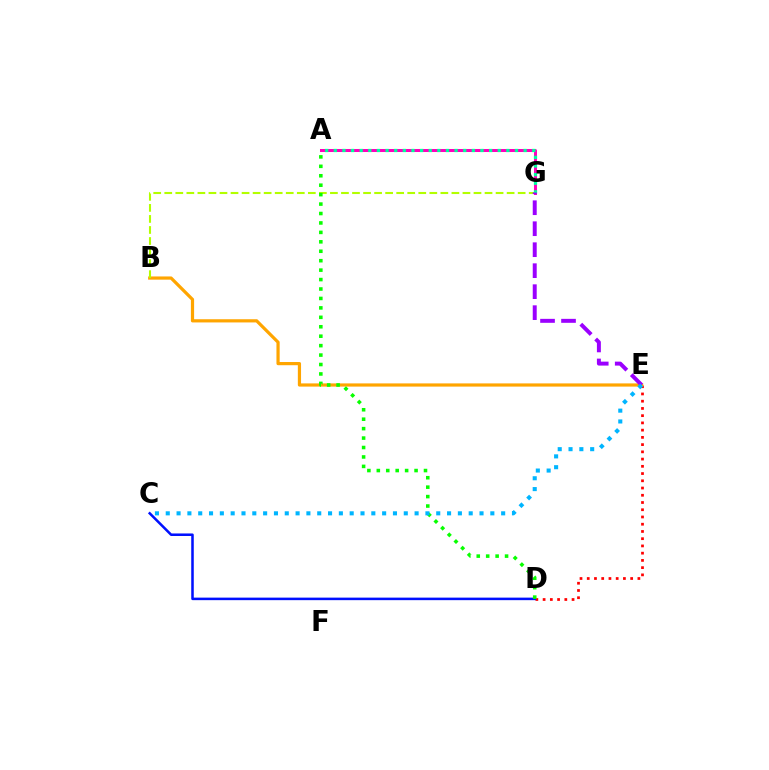{('D', 'E'): [{'color': '#ff0000', 'line_style': 'dotted', 'thickness': 1.97}], ('B', 'E'): [{'color': '#ffa500', 'line_style': 'solid', 'thickness': 2.3}], ('A', 'G'): [{'color': '#ff00bd', 'line_style': 'solid', 'thickness': 2.17}, {'color': '#00ff9d', 'line_style': 'dotted', 'thickness': 2.34}], ('B', 'G'): [{'color': '#b3ff00', 'line_style': 'dashed', 'thickness': 1.5}], ('C', 'D'): [{'color': '#0010ff', 'line_style': 'solid', 'thickness': 1.82}], ('A', 'D'): [{'color': '#08ff00', 'line_style': 'dotted', 'thickness': 2.56}], ('E', 'G'): [{'color': '#9b00ff', 'line_style': 'dashed', 'thickness': 2.85}], ('C', 'E'): [{'color': '#00b5ff', 'line_style': 'dotted', 'thickness': 2.94}]}